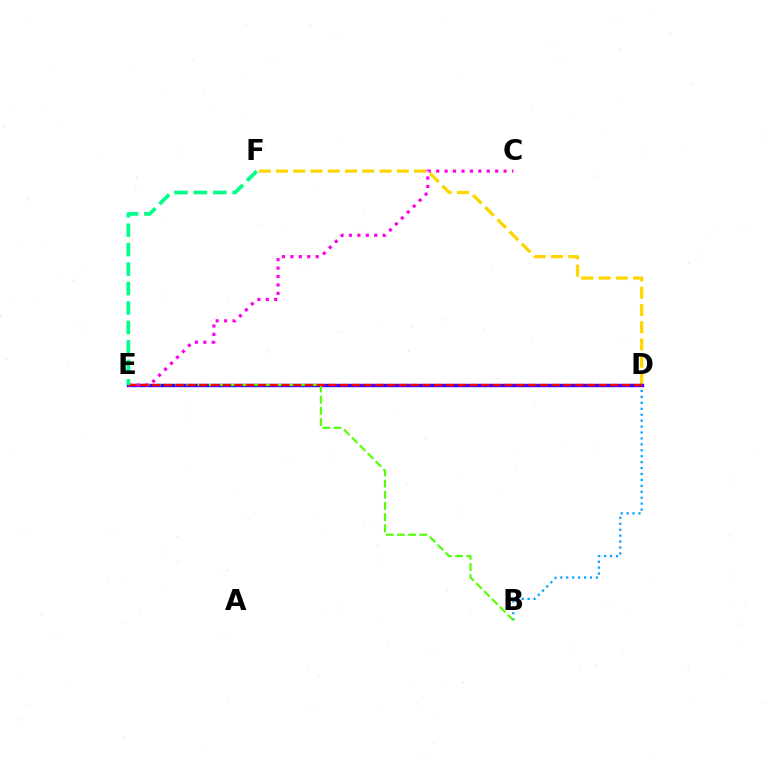{('B', 'D'): [{'color': '#009eff', 'line_style': 'dotted', 'thickness': 1.61}], ('D', 'F'): [{'color': '#ffd500', 'line_style': 'dashed', 'thickness': 2.34}], ('D', 'E'): [{'color': '#3700ff', 'line_style': 'solid', 'thickness': 2.44}, {'color': '#ff0000', 'line_style': 'dashed', 'thickness': 1.6}], ('B', 'E'): [{'color': '#4fff00', 'line_style': 'dashed', 'thickness': 1.52}], ('C', 'E'): [{'color': '#ff00ed', 'line_style': 'dotted', 'thickness': 2.29}], ('E', 'F'): [{'color': '#00ff86', 'line_style': 'dashed', 'thickness': 2.64}]}